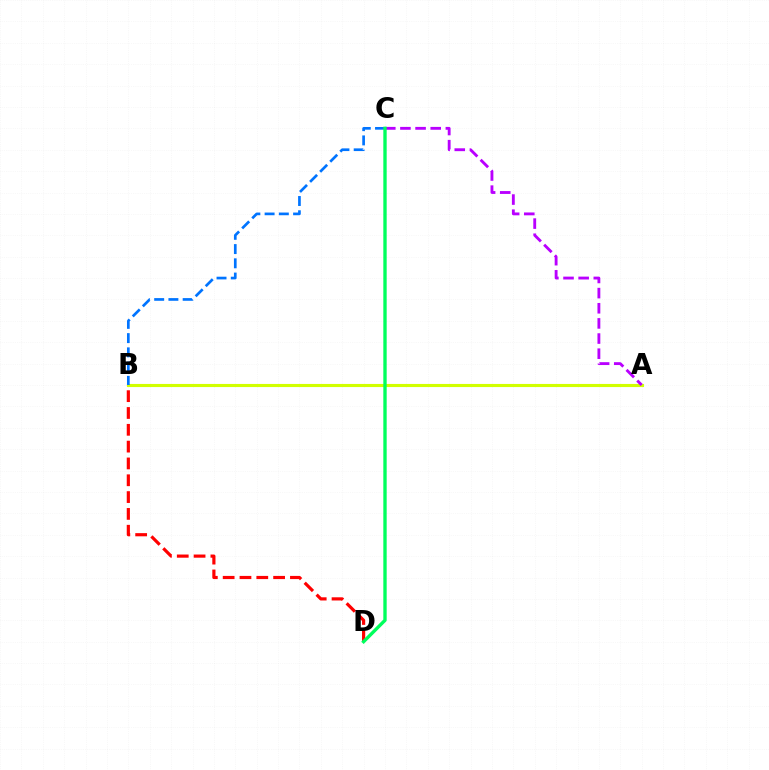{('B', 'D'): [{'color': '#ff0000', 'line_style': 'dashed', 'thickness': 2.28}], ('A', 'B'): [{'color': '#d1ff00', 'line_style': 'solid', 'thickness': 2.24}], ('A', 'C'): [{'color': '#b900ff', 'line_style': 'dashed', 'thickness': 2.06}], ('B', 'C'): [{'color': '#0074ff', 'line_style': 'dashed', 'thickness': 1.94}], ('C', 'D'): [{'color': '#00ff5c', 'line_style': 'solid', 'thickness': 2.42}]}